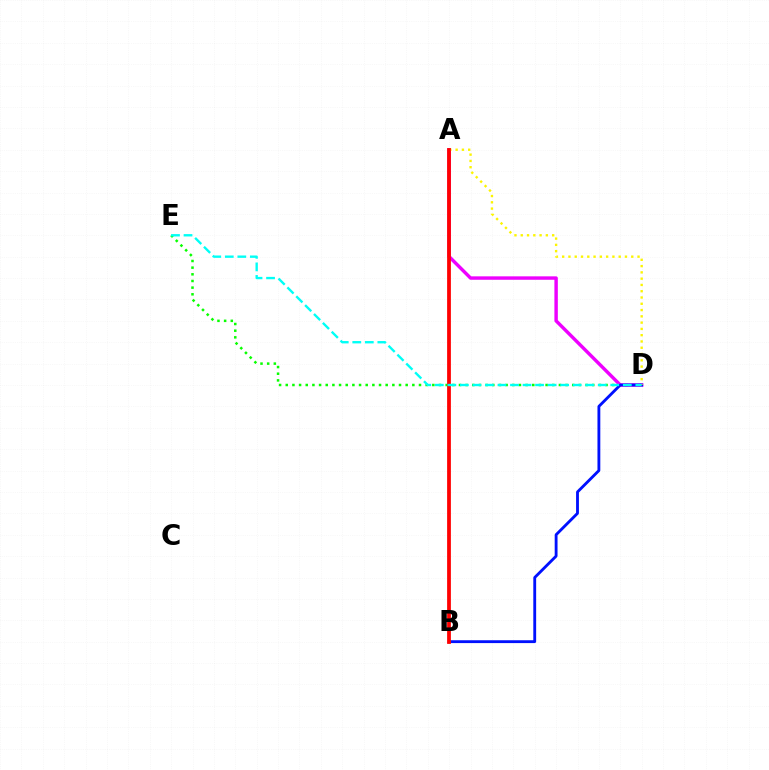{('D', 'E'): [{'color': '#08ff00', 'line_style': 'dotted', 'thickness': 1.81}, {'color': '#00fff6', 'line_style': 'dashed', 'thickness': 1.7}], ('A', 'D'): [{'color': '#ee00ff', 'line_style': 'solid', 'thickness': 2.47}, {'color': '#fcf500', 'line_style': 'dotted', 'thickness': 1.71}], ('B', 'D'): [{'color': '#0010ff', 'line_style': 'solid', 'thickness': 2.05}], ('A', 'B'): [{'color': '#ff0000', 'line_style': 'solid', 'thickness': 2.71}]}